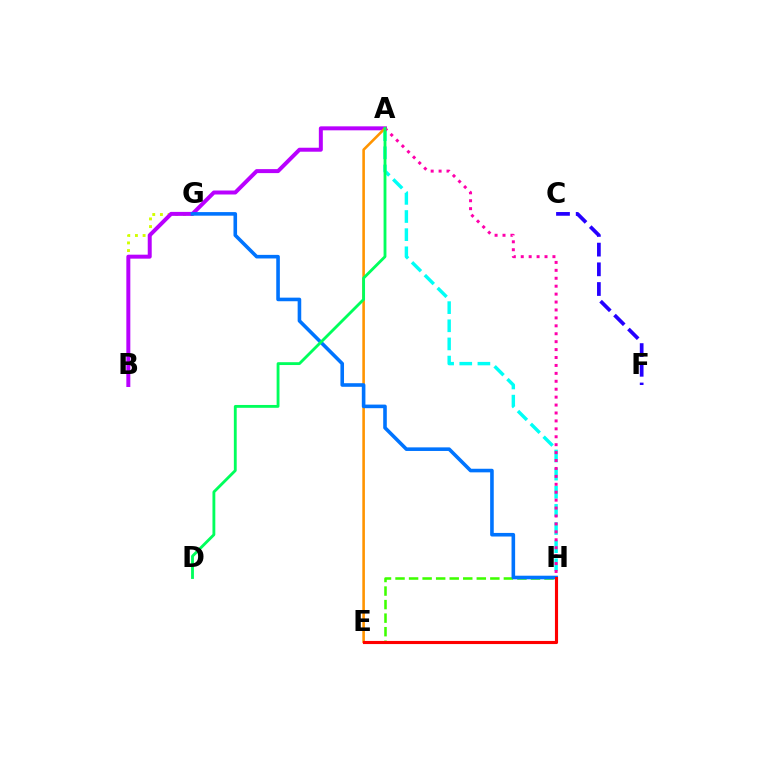{('C', 'F'): [{'color': '#2500ff', 'line_style': 'dashed', 'thickness': 2.68}], ('E', 'H'): [{'color': '#3dff00', 'line_style': 'dashed', 'thickness': 1.84}, {'color': '#ff0000', 'line_style': 'solid', 'thickness': 2.25}], ('B', 'G'): [{'color': '#d1ff00', 'line_style': 'dotted', 'thickness': 2.08}], ('A', 'H'): [{'color': '#00fff6', 'line_style': 'dashed', 'thickness': 2.46}, {'color': '#ff00ac', 'line_style': 'dotted', 'thickness': 2.15}], ('A', 'B'): [{'color': '#b900ff', 'line_style': 'solid', 'thickness': 2.86}], ('A', 'E'): [{'color': '#ff9400', 'line_style': 'solid', 'thickness': 1.87}], ('G', 'H'): [{'color': '#0074ff', 'line_style': 'solid', 'thickness': 2.59}], ('A', 'D'): [{'color': '#00ff5c', 'line_style': 'solid', 'thickness': 2.05}]}